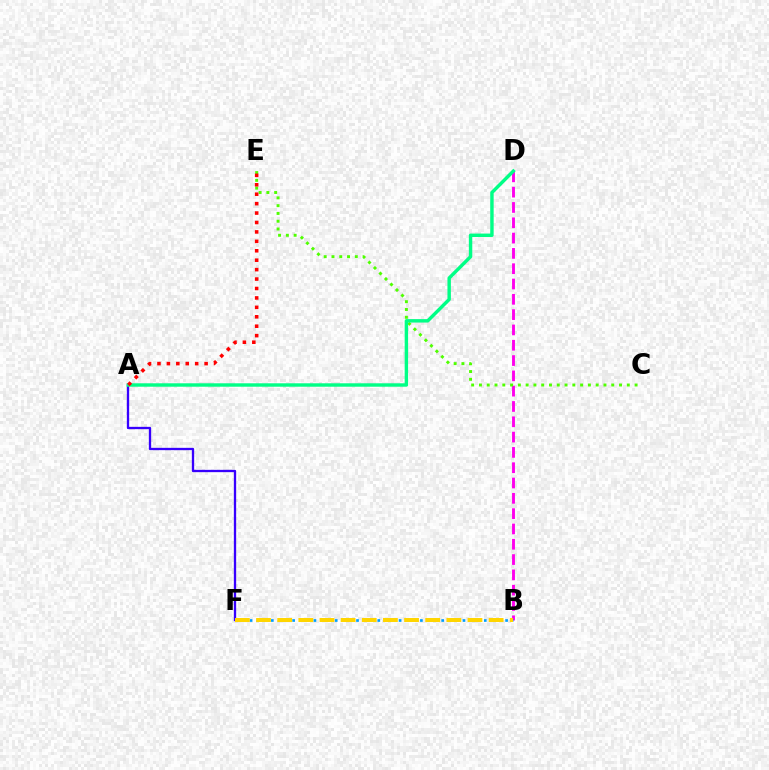{('B', 'D'): [{'color': '#ff00ed', 'line_style': 'dashed', 'thickness': 2.08}], ('C', 'E'): [{'color': '#4fff00', 'line_style': 'dotted', 'thickness': 2.11}], ('A', 'F'): [{'color': '#3700ff', 'line_style': 'solid', 'thickness': 1.67}], ('A', 'D'): [{'color': '#00ff86', 'line_style': 'solid', 'thickness': 2.47}], ('B', 'F'): [{'color': '#009eff', 'line_style': 'dotted', 'thickness': 1.93}, {'color': '#ffd500', 'line_style': 'dashed', 'thickness': 2.87}], ('A', 'E'): [{'color': '#ff0000', 'line_style': 'dotted', 'thickness': 2.56}]}